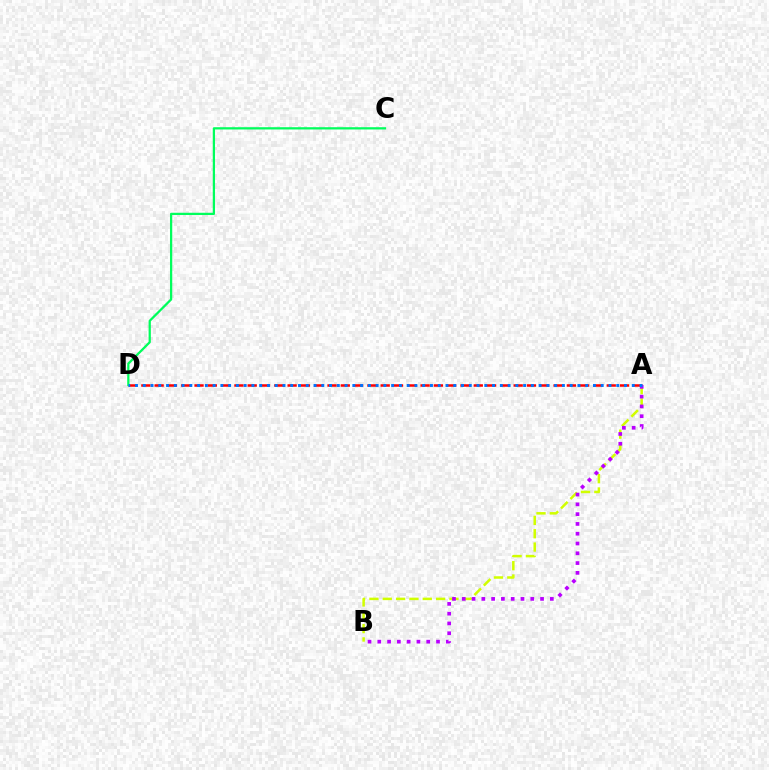{('A', 'D'): [{'color': '#ff0000', 'line_style': 'dashed', 'thickness': 1.81}, {'color': '#0074ff', 'line_style': 'dotted', 'thickness': 2.11}], ('C', 'D'): [{'color': '#00ff5c', 'line_style': 'solid', 'thickness': 1.62}], ('A', 'B'): [{'color': '#d1ff00', 'line_style': 'dashed', 'thickness': 1.81}, {'color': '#b900ff', 'line_style': 'dotted', 'thickness': 2.66}]}